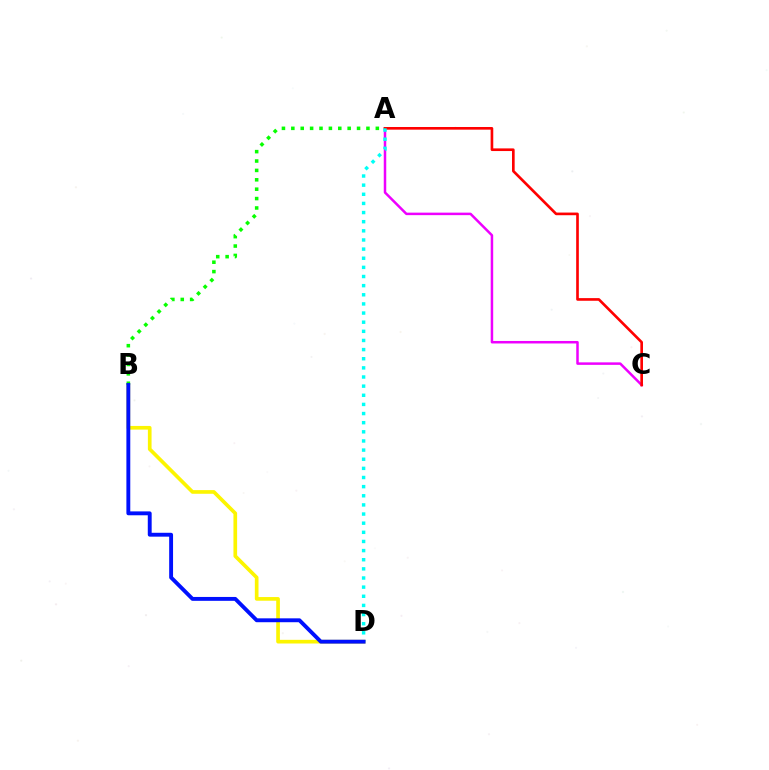{('A', 'C'): [{'color': '#ee00ff', 'line_style': 'solid', 'thickness': 1.8}, {'color': '#ff0000', 'line_style': 'solid', 'thickness': 1.91}], ('B', 'D'): [{'color': '#fcf500', 'line_style': 'solid', 'thickness': 2.64}, {'color': '#0010ff', 'line_style': 'solid', 'thickness': 2.79}], ('A', 'B'): [{'color': '#08ff00', 'line_style': 'dotted', 'thickness': 2.55}], ('A', 'D'): [{'color': '#00fff6', 'line_style': 'dotted', 'thickness': 2.48}]}